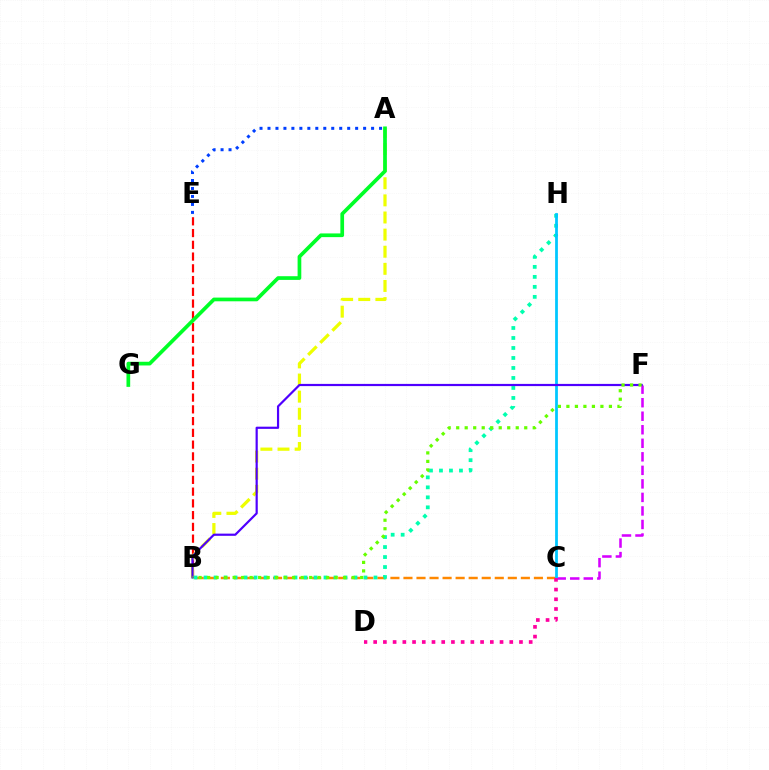{('B', 'E'): [{'color': '#ff0000', 'line_style': 'dashed', 'thickness': 1.6}], ('C', 'F'): [{'color': '#d600ff', 'line_style': 'dashed', 'thickness': 1.84}], ('A', 'B'): [{'color': '#eeff00', 'line_style': 'dashed', 'thickness': 2.33}], ('B', 'C'): [{'color': '#ff8800', 'line_style': 'dashed', 'thickness': 1.77}], ('B', 'H'): [{'color': '#00ffaf', 'line_style': 'dotted', 'thickness': 2.72}], ('A', 'G'): [{'color': '#00ff27', 'line_style': 'solid', 'thickness': 2.67}], ('A', 'E'): [{'color': '#003fff', 'line_style': 'dotted', 'thickness': 2.17}], ('C', 'H'): [{'color': '#00c7ff', 'line_style': 'solid', 'thickness': 1.99}], ('B', 'F'): [{'color': '#4f00ff', 'line_style': 'solid', 'thickness': 1.58}, {'color': '#66ff00', 'line_style': 'dotted', 'thickness': 2.31}], ('C', 'D'): [{'color': '#ff00a0', 'line_style': 'dotted', 'thickness': 2.64}]}